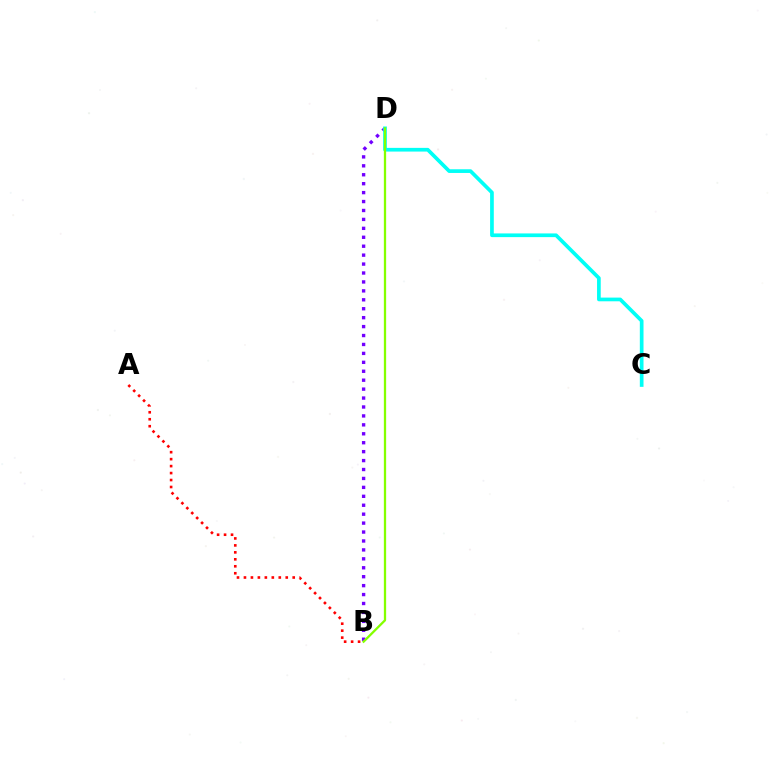{('B', 'D'): [{'color': '#7200ff', 'line_style': 'dotted', 'thickness': 2.43}, {'color': '#84ff00', 'line_style': 'solid', 'thickness': 1.64}], ('A', 'B'): [{'color': '#ff0000', 'line_style': 'dotted', 'thickness': 1.89}], ('C', 'D'): [{'color': '#00fff6', 'line_style': 'solid', 'thickness': 2.66}]}